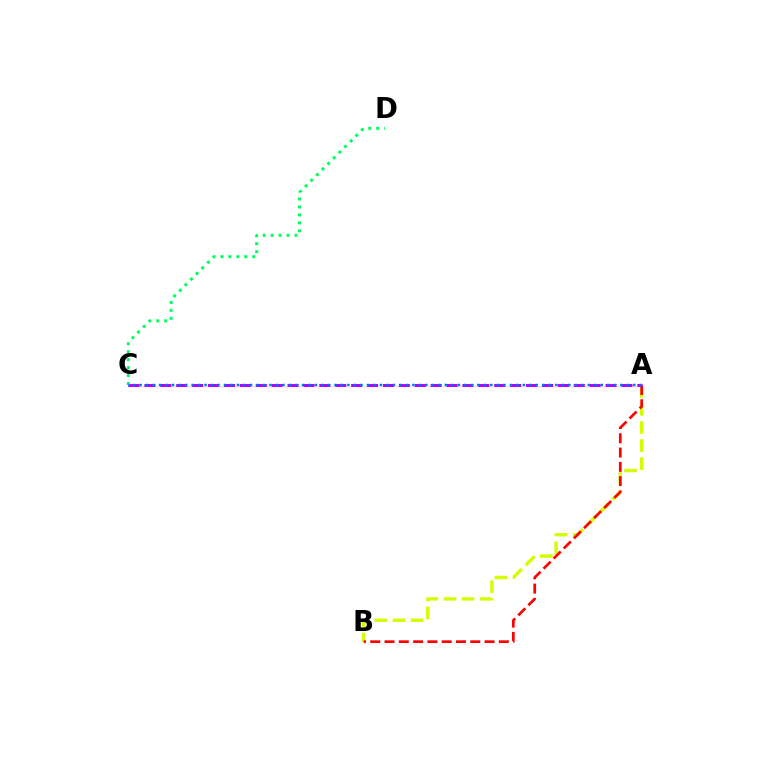{('A', 'B'): [{'color': '#d1ff00', 'line_style': 'dashed', 'thickness': 2.46}, {'color': '#ff0000', 'line_style': 'dashed', 'thickness': 1.94}], ('A', 'C'): [{'color': '#b900ff', 'line_style': 'dashed', 'thickness': 2.16}, {'color': '#0074ff', 'line_style': 'dotted', 'thickness': 1.76}], ('C', 'D'): [{'color': '#00ff5c', 'line_style': 'dotted', 'thickness': 2.16}]}